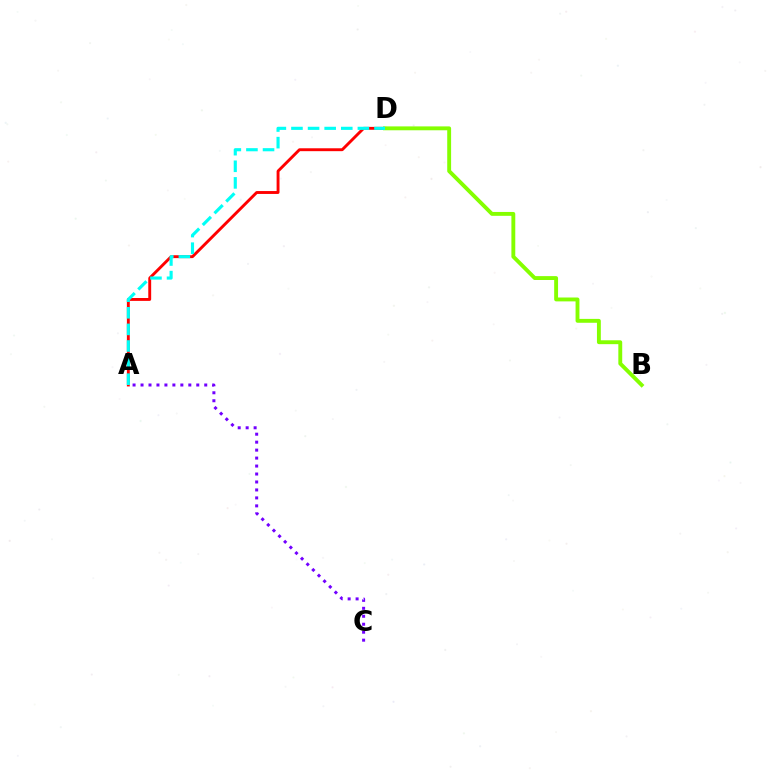{('A', 'D'): [{'color': '#ff0000', 'line_style': 'solid', 'thickness': 2.08}, {'color': '#00fff6', 'line_style': 'dashed', 'thickness': 2.26}], ('B', 'D'): [{'color': '#84ff00', 'line_style': 'solid', 'thickness': 2.79}], ('A', 'C'): [{'color': '#7200ff', 'line_style': 'dotted', 'thickness': 2.16}]}